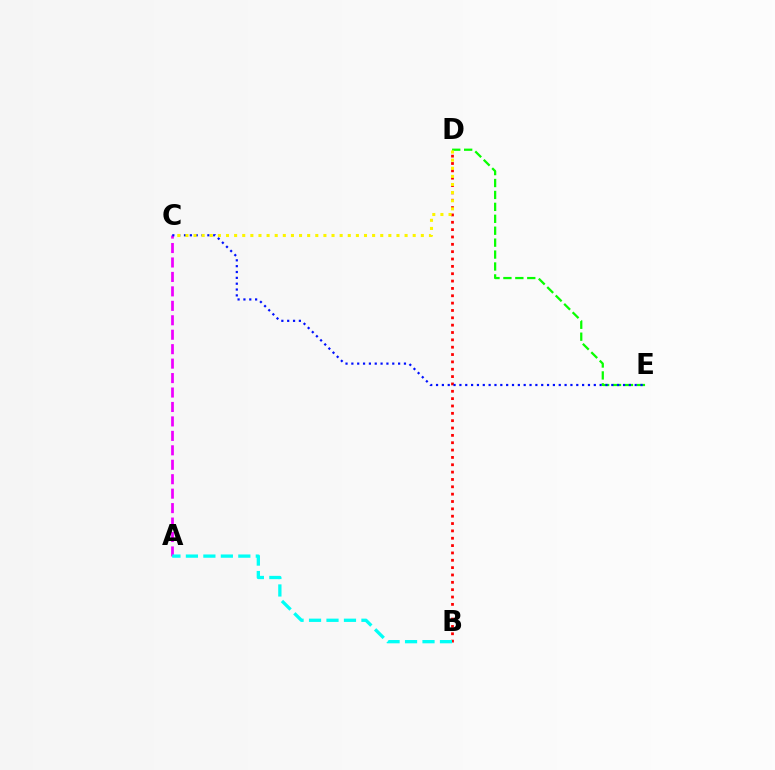{('B', 'D'): [{'color': '#ff0000', 'line_style': 'dotted', 'thickness': 2.0}], ('D', 'E'): [{'color': '#08ff00', 'line_style': 'dashed', 'thickness': 1.62}], ('A', 'C'): [{'color': '#ee00ff', 'line_style': 'dashed', 'thickness': 1.96}], ('A', 'B'): [{'color': '#00fff6', 'line_style': 'dashed', 'thickness': 2.37}], ('C', 'E'): [{'color': '#0010ff', 'line_style': 'dotted', 'thickness': 1.59}], ('C', 'D'): [{'color': '#fcf500', 'line_style': 'dotted', 'thickness': 2.21}]}